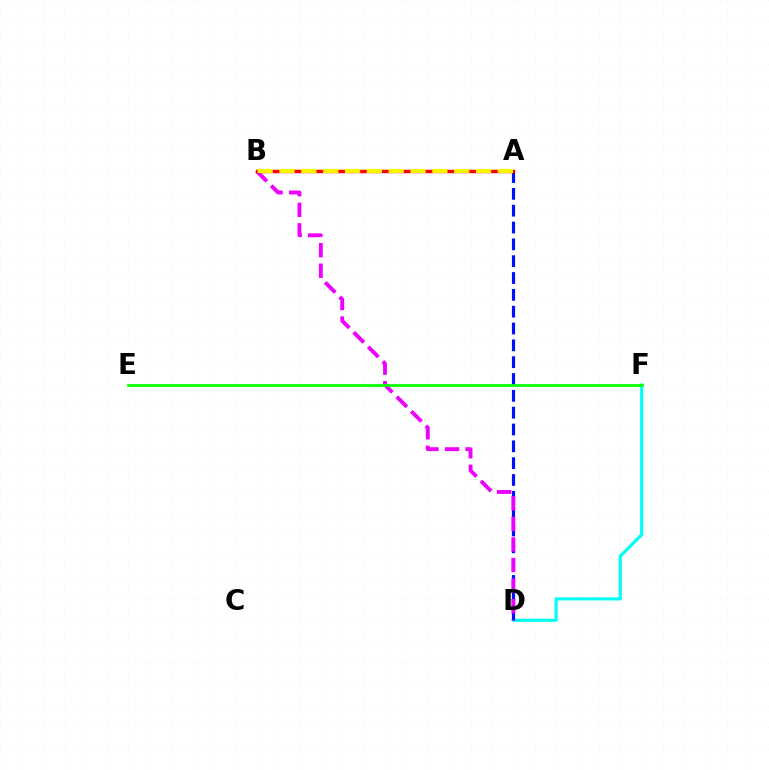{('D', 'F'): [{'color': '#00fff6', 'line_style': 'solid', 'thickness': 2.26}], ('A', 'D'): [{'color': '#0010ff', 'line_style': 'dashed', 'thickness': 2.29}], ('B', 'D'): [{'color': '#ee00ff', 'line_style': 'dashed', 'thickness': 2.8}], ('E', 'F'): [{'color': '#08ff00', 'line_style': 'solid', 'thickness': 1.98}], ('A', 'B'): [{'color': '#ff0000', 'line_style': 'solid', 'thickness': 2.47}, {'color': '#fcf500', 'line_style': 'dashed', 'thickness': 2.97}]}